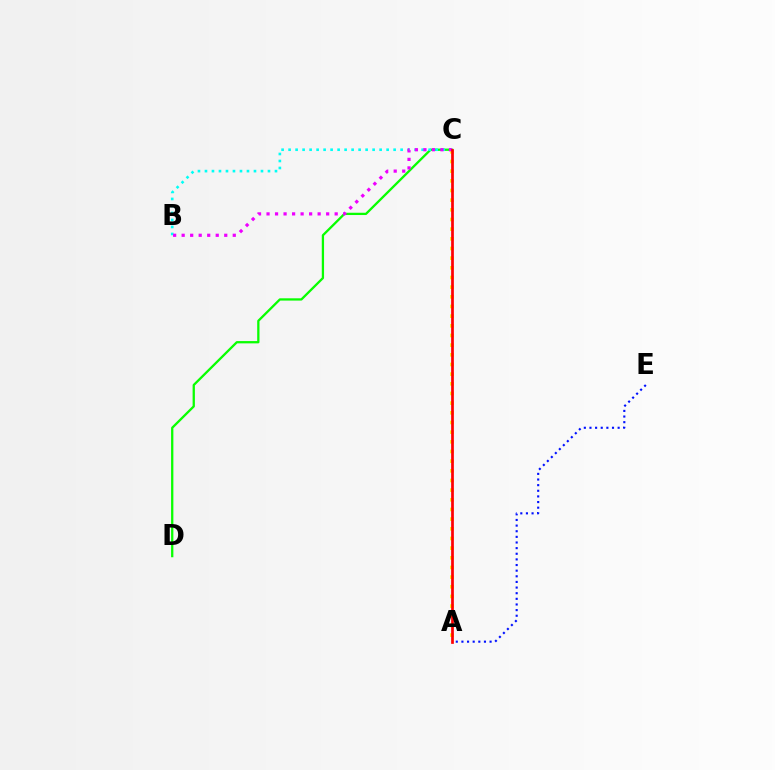{('C', 'D'): [{'color': '#08ff00', 'line_style': 'solid', 'thickness': 1.65}], ('B', 'C'): [{'color': '#00fff6', 'line_style': 'dotted', 'thickness': 1.9}, {'color': '#ee00ff', 'line_style': 'dotted', 'thickness': 2.31}], ('A', 'C'): [{'color': '#fcf500', 'line_style': 'dotted', 'thickness': 2.63}, {'color': '#ff0000', 'line_style': 'solid', 'thickness': 1.95}], ('A', 'E'): [{'color': '#0010ff', 'line_style': 'dotted', 'thickness': 1.53}]}